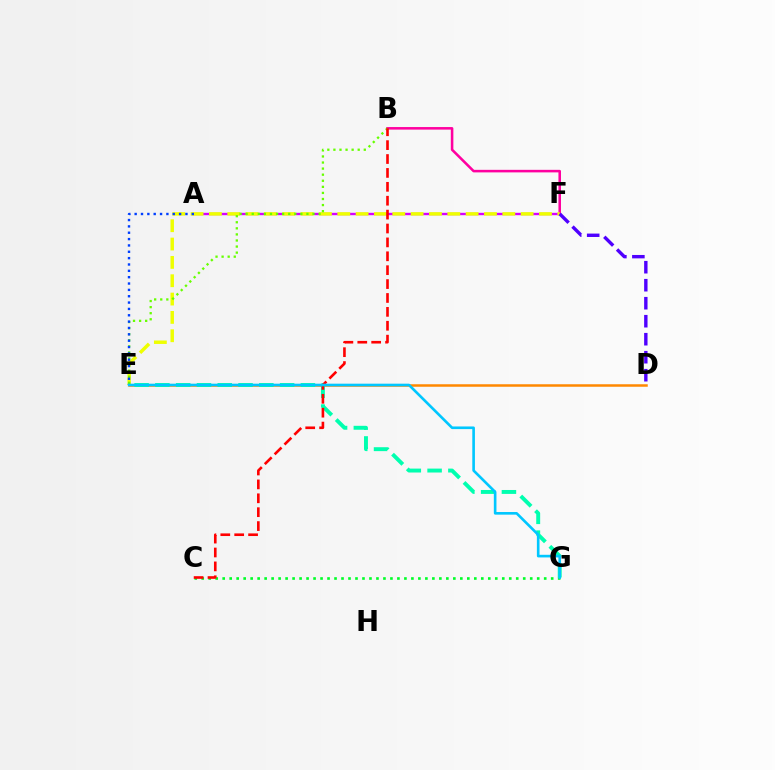{('A', 'F'): [{'color': '#d600ff', 'line_style': 'solid', 'thickness': 1.71}], ('D', 'E'): [{'color': '#ff8800', 'line_style': 'solid', 'thickness': 1.8}], ('B', 'F'): [{'color': '#ff00a0', 'line_style': 'solid', 'thickness': 1.84}], ('E', 'F'): [{'color': '#eeff00', 'line_style': 'dashed', 'thickness': 2.49}], ('C', 'G'): [{'color': '#00ff27', 'line_style': 'dotted', 'thickness': 1.9}], ('E', 'G'): [{'color': '#00ffaf', 'line_style': 'dashed', 'thickness': 2.82}, {'color': '#00c7ff', 'line_style': 'solid', 'thickness': 1.89}], ('D', 'F'): [{'color': '#4f00ff', 'line_style': 'dashed', 'thickness': 2.45}], ('B', 'E'): [{'color': '#66ff00', 'line_style': 'dotted', 'thickness': 1.65}], ('A', 'E'): [{'color': '#003fff', 'line_style': 'dotted', 'thickness': 1.73}], ('B', 'C'): [{'color': '#ff0000', 'line_style': 'dashed', 'thickness': 1.89}]}